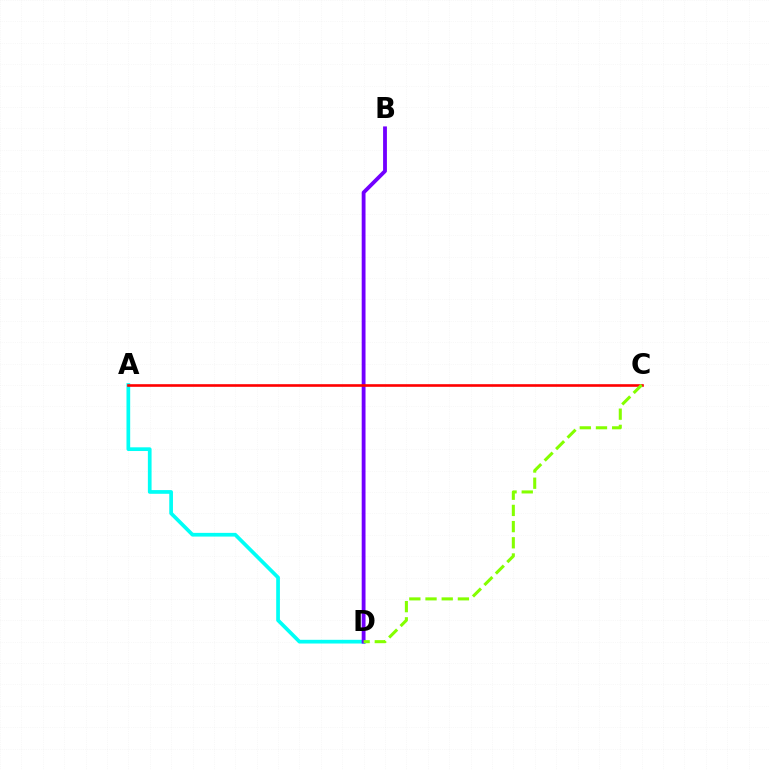{('A', 'D'): [{'color': '#00fff6', 'line_style': 'solid', 'thickness': 2.67}], ('B', 'D'): [{'color': '#7200ff', 'line_style': 'solid', 'thickness': 2.75}], ('A', 'C'): [{'color': '#ff0000', 'line_style': 'solid', 'thickness': 1.89}], ('C', 'D'): [{'color': '#84ff00', 'line_style': 'dashed', 'thickness': 2.2}]}